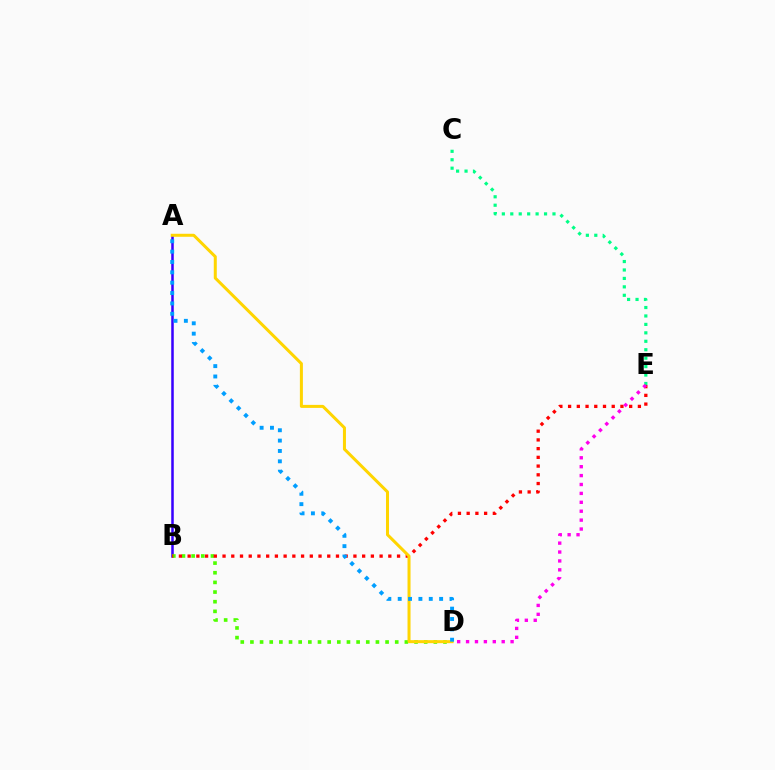{('A', 'B'): [{'color': '#3700ff', 'line_style': 'solid', 'thickness': 1.82}], ('B', 'D'): [{'color': '#4fff00', 'line_style': 'dotted', 'thickness': 2.62}], ('B', 'E'): [{'color': '#ff0000', 'line_style': 'dotted', 'thickness': 2.37}], ('C', 'E'): [{'color': '#00ff86', 'line_style': 'dotted', 'thickness': 2.29}], ('D', 'E'): [{'color': '#ff00ed', 'line_style': 'dotted', 'thickness': 2.42}], ('A', 'D'): [{'color': '#ffd500', 'line_style': 'solid', 'thickness': 2.17}, {'color': '#009eff', 'line_style': 'dotted', 'thickness': 2.81}]}